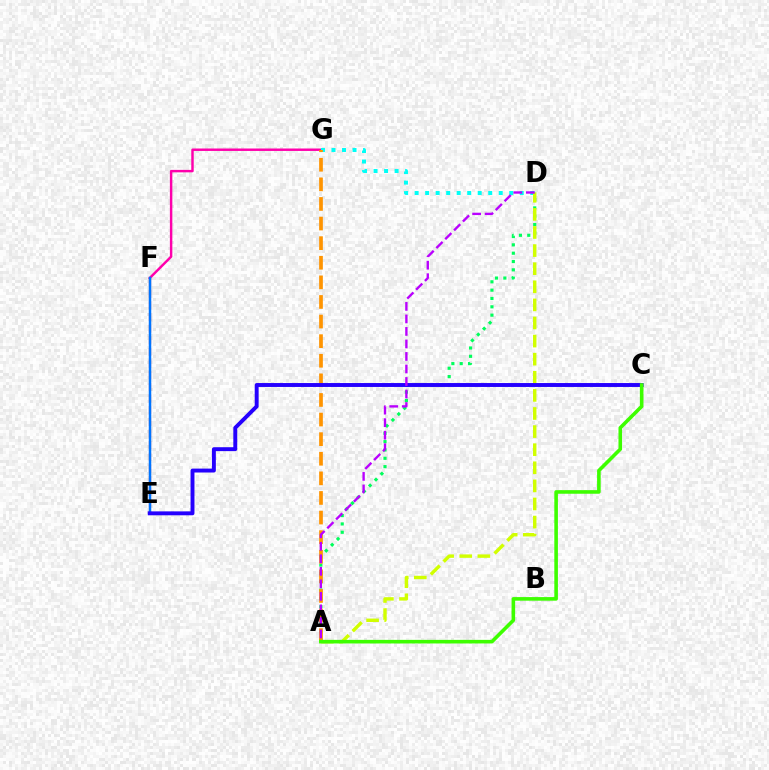{('F', 'G'): [{'color': '#ff00ac', 'line_style': 'solid', 'thickness': 1.76}], ('D', 'G'): [{'color': '#00fff6', 'line_style': 'dotted', 'thickness': 2.86}], ('E', 'F'): [{'color': '#ff0000', 'line_style': 'dashed', 'thickness': 1.58}, {'color': '#0074ff', 'line_style': 'solid', 'thickness': 1.79}], ('A', 'D'): [{'color': '#00ff5c', 'line_style': 'dotted', 'thickness': 2.26}, {'color': '#d1ff00', 'line_style': 'dashed', 'thickness': 2.46}, {'color': '#b900ff', 'line_style': 'dashed', 'thickness': 1.7}], ('A', 'G'): [{'color': '#ff9400', 'line_style': 'dashed', 'thickness': 2.66}], ('C', 'E'): [{'color': '#2500ff', 'line_style': 'solid', 'thickness': 2.82}], ('A', 'C'): [{'color': '#3dff00', 'line_style': 'solid', 'thickness': 2.59}]}